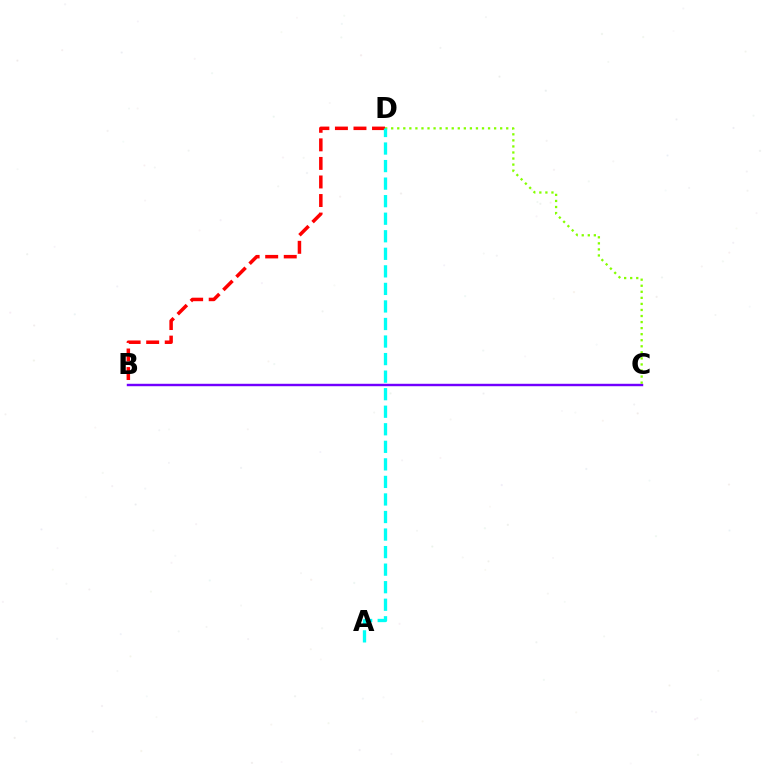{('B', 'C'): [{'color': '#7200ff', 'line_style': 'solid', 'thickness': 1.75}], ('C', 'D'): [{'color': '#84ff00', 'line_style': 'dotted', 'thickness': 1.64}], ('B', 'D'): [{'color': '#ff0000', 'line_style': 'dashed', 'thickness': 2.52}], ('A', 'D'): [{'color': '#00fff6', 'line_style': 'dashed', 'thickness': 2.38}]}